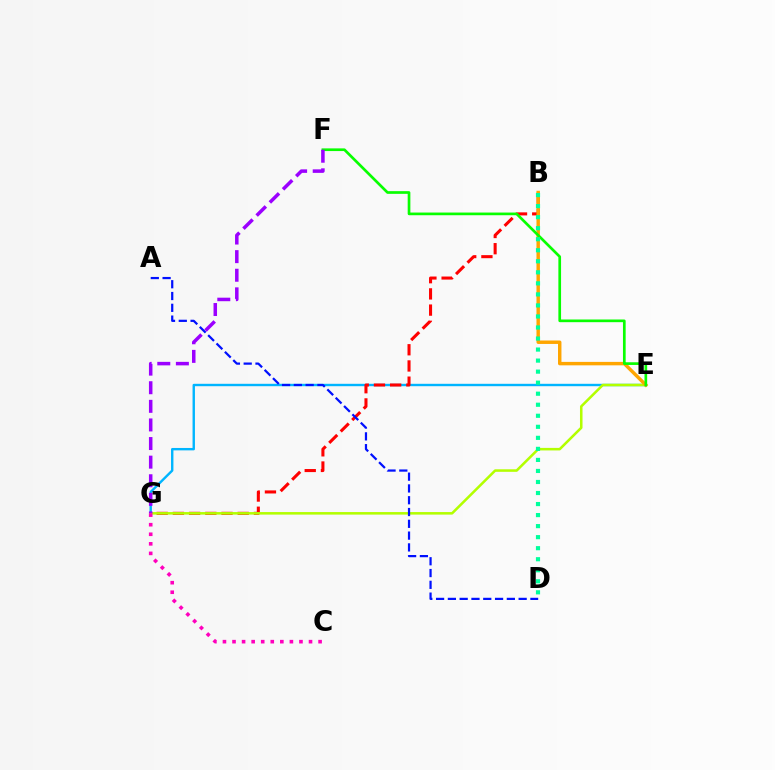{('E', 'G'): [{'color': '#00b5ff', 'line_style': 'solid', 'thickness': 1.73}, {'color': '#b3ff00', 'line_style': 'solid', 'thickness': 1.83}], ('B', 'G'): [{'color': '#ff0000', 'line_style': 'dashed', 'thickness': 2.2}], ('B', 'E'): [{'color': '#ffa500', 'line_style': 'solid', 'thickness': 2.48}], ('E', 'F'): [{'color': '#08ff00', 'line_style': 'solid', 'thickness': 1.93}], ('A', 'D'): [{'color': '#0010ff', 'line_style': 'dashed', 'thickness': 1.6}], ('B', 'D'): [{'color': '#00ff9d', 'line_style': 'dotted', 'thickness': 3.0}], ('F', 'G'): [{'color': '#9b00ff', 'line_style': 'dashed', 'thickness': 2.53}], ('C', 'G'): [{'color': '#ff00bd', 'line_style': 'dotted', 'thickness': 2.6}]}